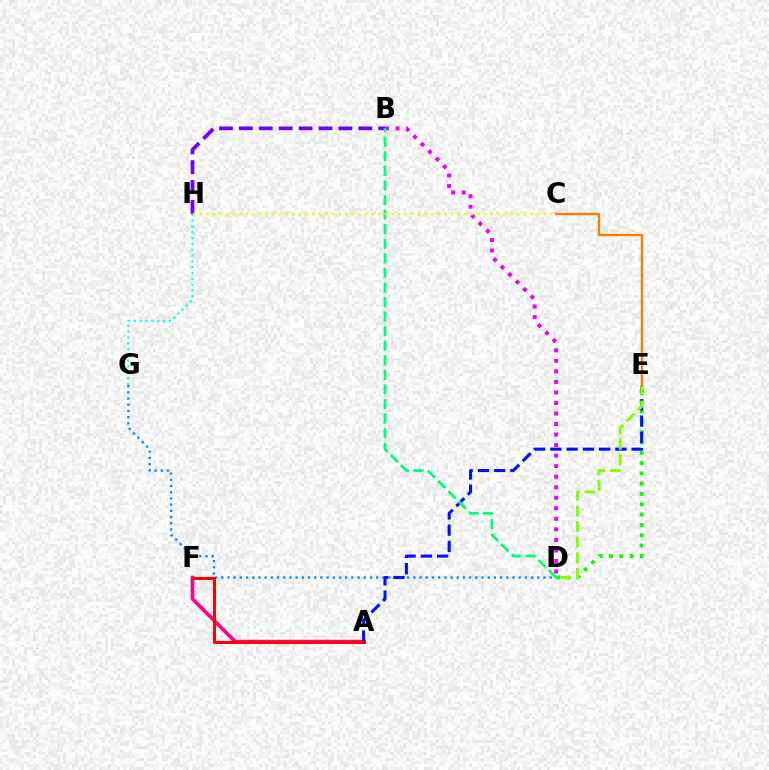{('A', 'F'): [{'color': '#ff0094', 'line_style': 'solid', 'thickness': 2.64}, {'color': '#ff0000', 'line_style': 'solid', 'thickness': 2.2}], ('D', 'G'): [{'color': '#008cff', 'line_style': 'dotted', 'thickness': 1.68}], ('B', 'D'): [{'color': '#ee00ff', 'line_style': 'dotted', 'thickness': 2.86}, {'color': '#00ff74', 'line_style': 'dashed', 'thickness': 1.98}], ('D', 'E'): [{'color': '#08ff00', 'line_style': 'dotted', 'thickness': 2.8}, {'color': '#84ff00', 'line_style': 'dashed', 'thickness': 2.12}], ('A', 'E'): [{'color': '#0010ff', 'line_style': 'dashed', 'thickness': 2.21}], ('B', 'H'): [{'color': '#7200ff', 'line_style': 'dashed', 'thickness': 2.7}], ('C', 'E'): [{'color': '#ff7c00', 'line_style': 'solid', 'thickness': 1.7}], ('G', 'H'): [{'color': '#00fff6', 'line_style': 'dotted', 'thickness': 1.58}], ('C', 'H'): [{'color': '#fcf500', 'line_style': 'dotted', 'thickness': 1.8}]}